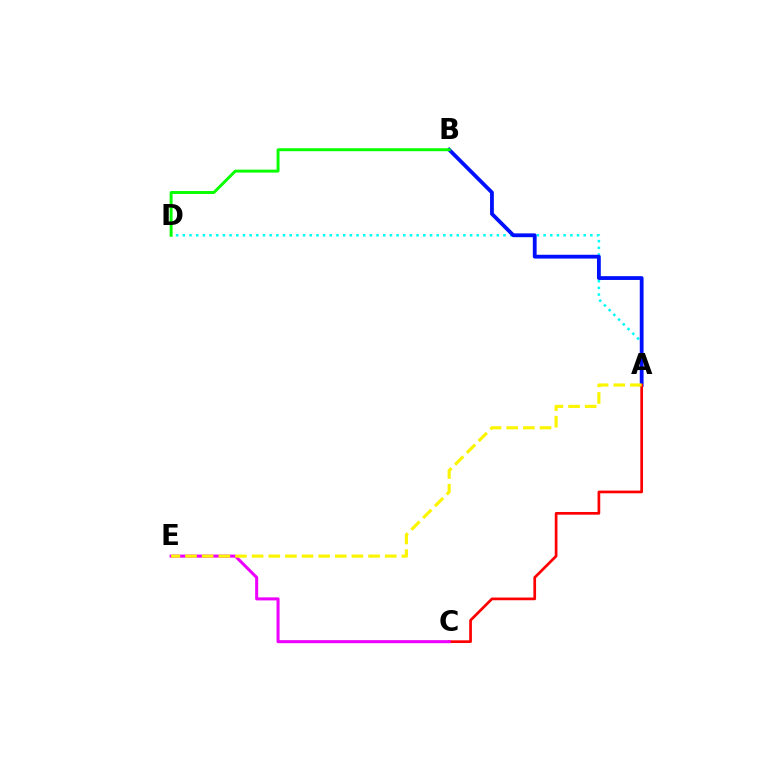{('A', 'D'): [{'color': '#00fff6', 'line_style': 'dotted', 'thickness': 1.82}], ('A', 'B'): [{'color': '#0010ff', 'line_style': 'solid', 'thickness': 2.74}], ('A', 'C'): [{'color': '#ff0000', 'line_style': 'solid', 'thickness': 1.95}], ('C', 'E'): [{'color': '#ee00ff', 'line_style': 'solid', 'thickness': 2.19}], ('B', 'D'): [{'color': '#08ff00', 'line_style': 'solid', 'thickness': 2.11}], ('A', 'E'): [{'color': '#fcf500', 'line_style': 'dashed', 'thickness': 2.26}]}